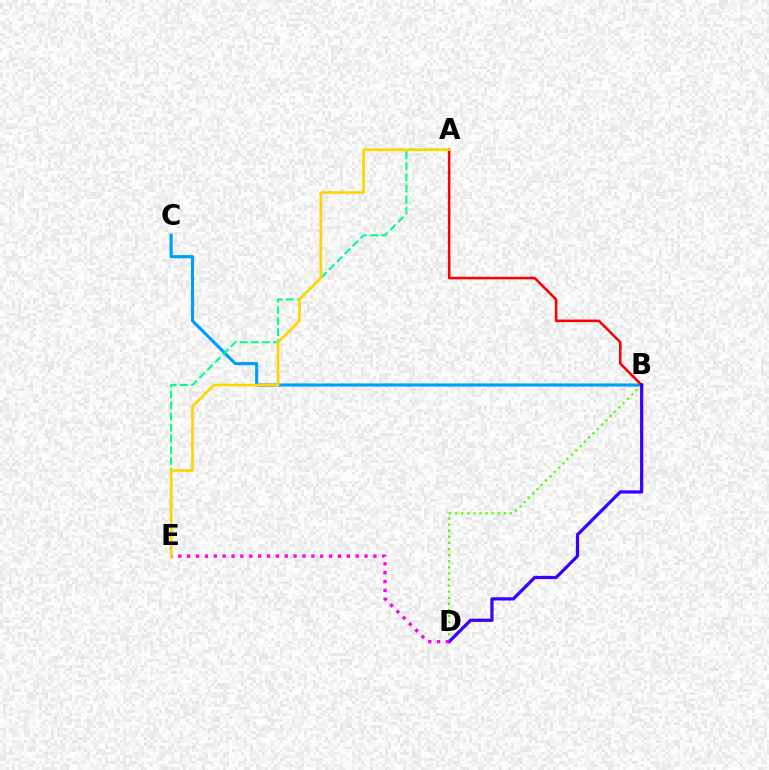{('B', 'C'): [{'color': '#009eff', 'line_style': 'solid', 'thickness': 2.26}], ('A', 'E'): [{'color': '#00ff86', 'line_style': 'dashed', 'thickness': 1.51}, {'color': '#ffd500', 'line_style': 'solid', 'thickness': 1.91}], ('A', 'B'): [{'color': '#ff0000', 'line_style': 'solid', 'thickness': 1.84}], ('B', 'D'): [{'color': '#4fff00', 'line_style': 'dotted', 'thickness': 1.65}, {'color': '#3700ff', 'line_style': 'solid', 'thickness': 2.32}], ('D', 'E'): [{'color': '#ff00ed', 'line_style': 'dotted', 'thickness': 2.41}]}